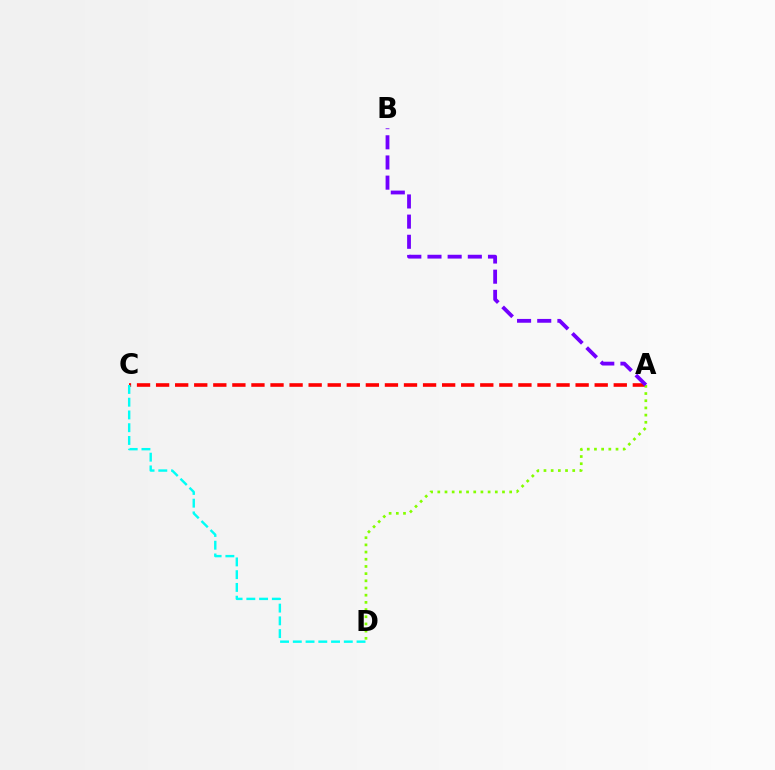{('A', 'C'): [{'color': '#ff0000', 'line_style': 'dashed', 'thickness': 2.59}], ('A', 'D'): [{'color': '#84ff00', 'line_style': 'dotted', 'thickness': 1.95}], ('C', 'D'): [{'color': '#00fff6', 'line_style': 'dashed', 'thickness': 1.73}], ('A', 'B'): [{'color': '#7200ff', 'line_style': 'dashed', 'thickness': 2.74}]}